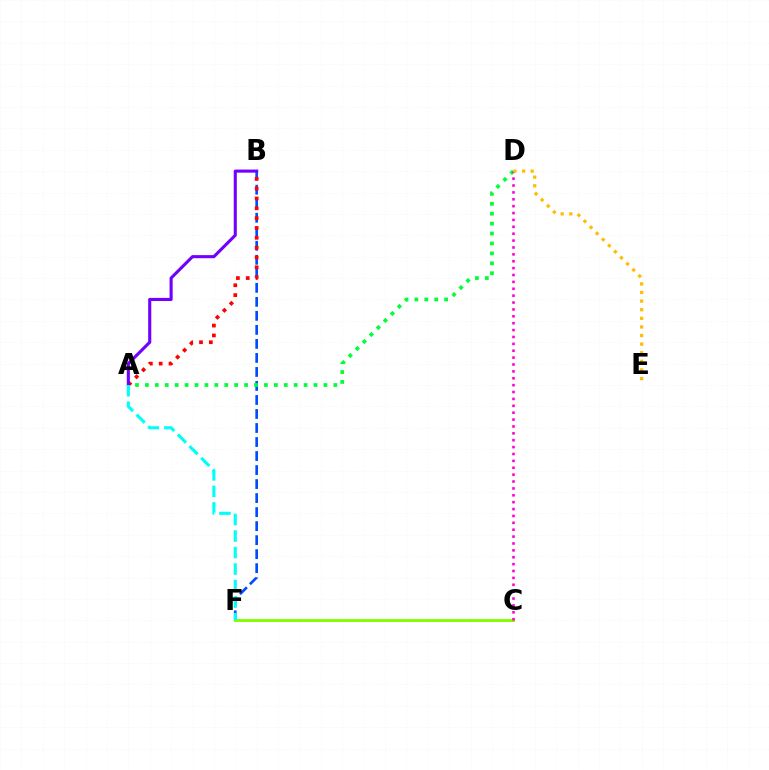{('B', 'F'): [{'color': '#004bff', 'line_style': 'dashed', 'thickness': 1.9}], ('A', 'D'): [{'color': '#00ff39', 'line_style': 'dotted', 'thickness': 2.7}], ('C', 'F'): [{'color': '#84ff00', 'line_style': 'solid', 'thickness': 2.1}], ('A', 'B'): [{'color': '#ff0000', 'line_style': 'dotted', 'thickness': 2.67}, {'color': '#7200ff', 'line_style': 'solid', 'thickness': 2.24}], ('C', 'D'): [{'color': '#ff00cf', 'line_style': 'dotted', 'thickness': 1.87}], ('A', 'F'): [{'color': '#00fff6', 'line_style': 'dashed', 'thickness': 2.24}], ('D', 'E'): [{'color': '#ffbd00', 'line_style': 'dotted', 'thickness': 2.34}]}